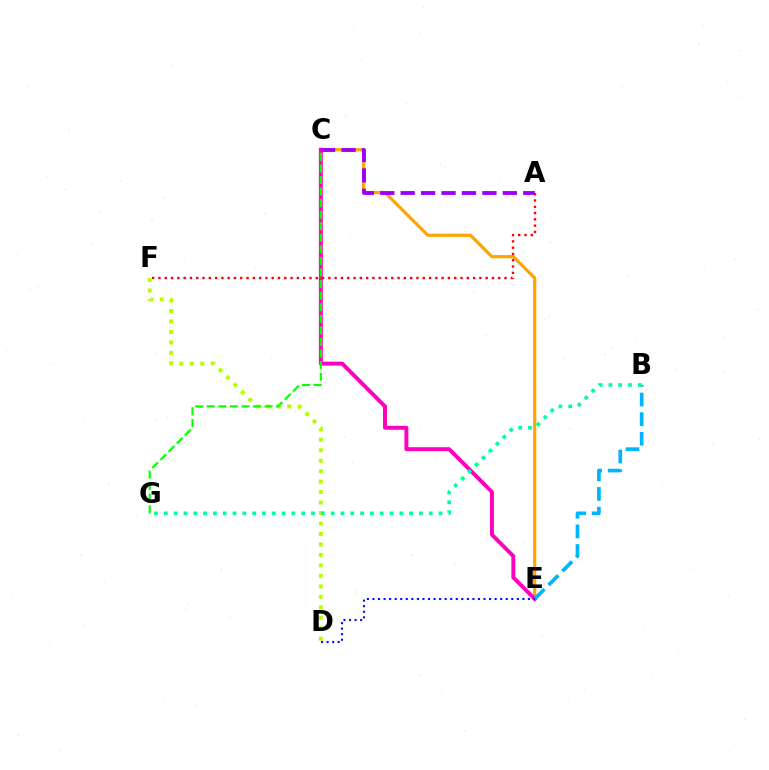{('C', 'E'): [{'color': '#ffa500', 'line_style': 'solid', 'thickness': 2.3}, {'color': '#ff00bd', 'line_style': 'solid', 'thickness': 2.83}], ('D', 'F'): [{'color': '#b3ff00', 'line_style': 'dotted', 'thickness': 2.85}], ('A', 'C'): [{'color': '#9b00ff', 'line_style': 'dashed', 'thickness': 2.78}], ('C', 'G'): [{'color': '#08ff00', 'line_style': 'dashed', 'thickness': 1.57}], ('A', 'F'): [{'color': '#ff0000', 'line_style': 'dotted', 'thickness': 1.71}], ('B', 'E'): [{'color': '#00b5ff', 'line_style': 'dashed', 'thickness': 2.66}], ('D', 'E'): [{'color': '#0010ff', 'line_style': 'dotted', 'thickness': 1.51}], ('B', 'G'): [{'color': '#00ff9d', 'line_style': 'dotted', 'thickness': 2.67}]}